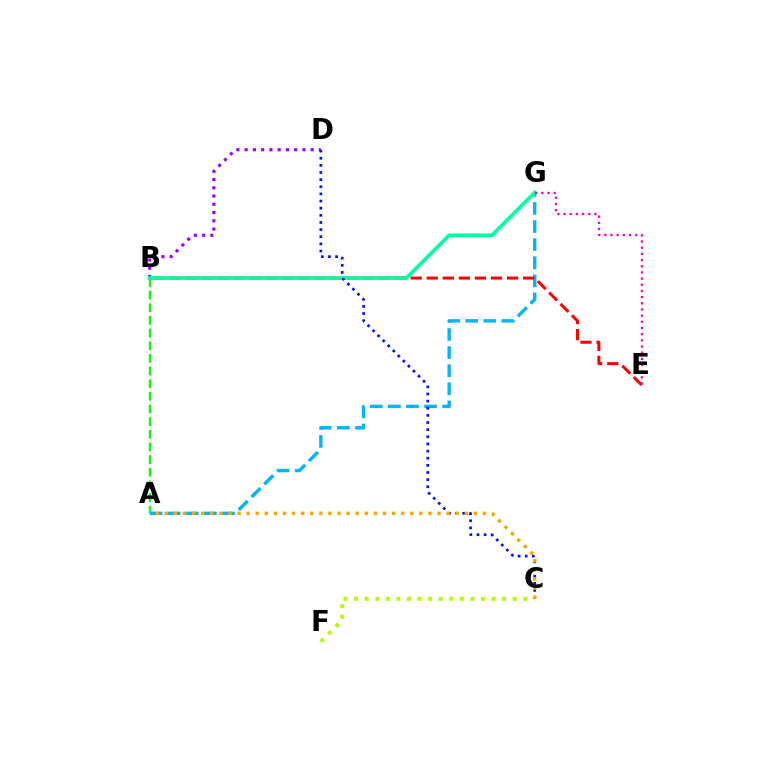{('B', 'D'): [{'color': '#9b00ff', 'line_style': 'dotted', 'thickness': 2.24}], ('A', 'B'): [{'color': '#08ff00', 'line_style': 'dashed', 'thickness': 1.72}], ('A', 'G'): [{'color': '#00b5ff', 'line_style': 'dashed', 'thickness': 2.46}], ('B', 'E'): [{'color': '#ff0000', 'line_style': 'dashed', 'thickness': 2.18}], ('B', 'G'): [{'color': '#00ff9d', 'line_style': 'solid', 'thickness': 2.66}], ('E', 'G'): [{'color': '#ff00bd', 'line_style': 'dotted', 'thickness': 1.68}], ('C', 'D'): [{'color': '#0010ff', 'line_style': 'dotted', 'thickness': 1.94}], ('C', 'F'): [{'color': '#b3ff00', 'line_style': 'dotted', 'thickness': 2.87}], ('A', 'C'): [{'color': '#ffa500', 'line_style': 'dotted', 'thickness': 2.47}]}